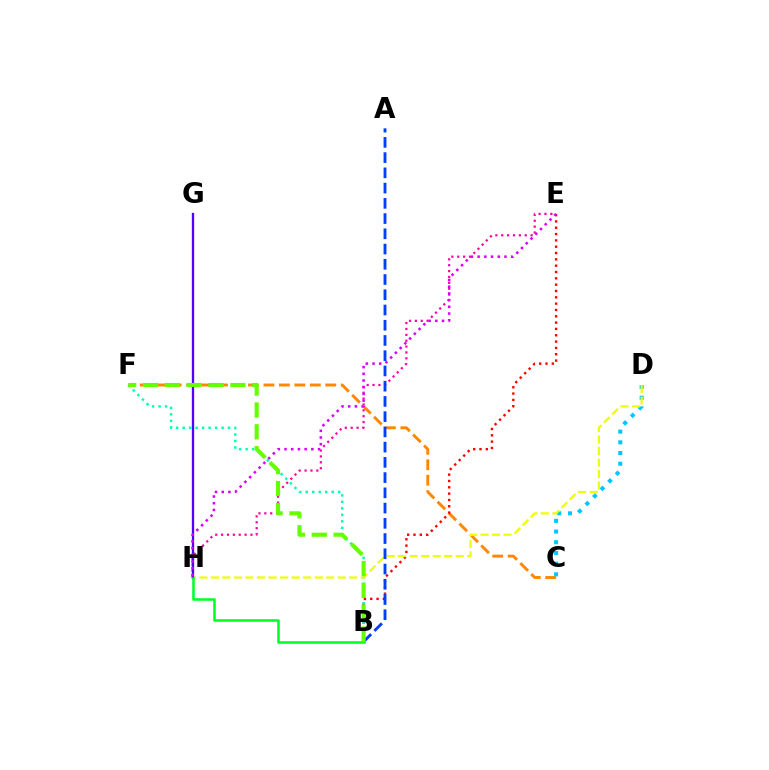{('C', 'F'): [{'color': '#ff8800', 'line_style': 'dashed', 'thickness': 2.1}], ('B', 'E'): [{'color': '#ff0000', 'line_style': 'dotted', 'thickness': 1.72}], ('C', 'D'): [{'color': '#00c7ff', 'line_style': 'dotted', 'thickness': 2.91}], ('B', 'F'): [{'color': '#00ffaf', 'line_style': 'dotted', 'thickness': 1.76}, {'color': '#66ff00', 'line_style': 'dashed', 'thickness': 2.97}], ('E', 'H'): [{'color': '#ff00a0', 'line_style': 'dotted', 'thickness': 1.6}, {'color': '#d600ff', 'line_style': 'dotted', 'thickness': 1.82}], ('D', 'H'): [{'color': '#eeff00', 'line_style': 'dashed', 'thickness': 1.57}], ('G', 'H'): [{'color': '#4f00ff', 'line_style': 'solid', 'thickness': 1.67}], ('A', 'B'): [{'color': '#003fff', 'line_style': 'dashed', 'thickness': 2.07}], ('B', 'H'): [{'color': '#00ff27', 'line_style': 'solid', 'thickness': 1.83}]}